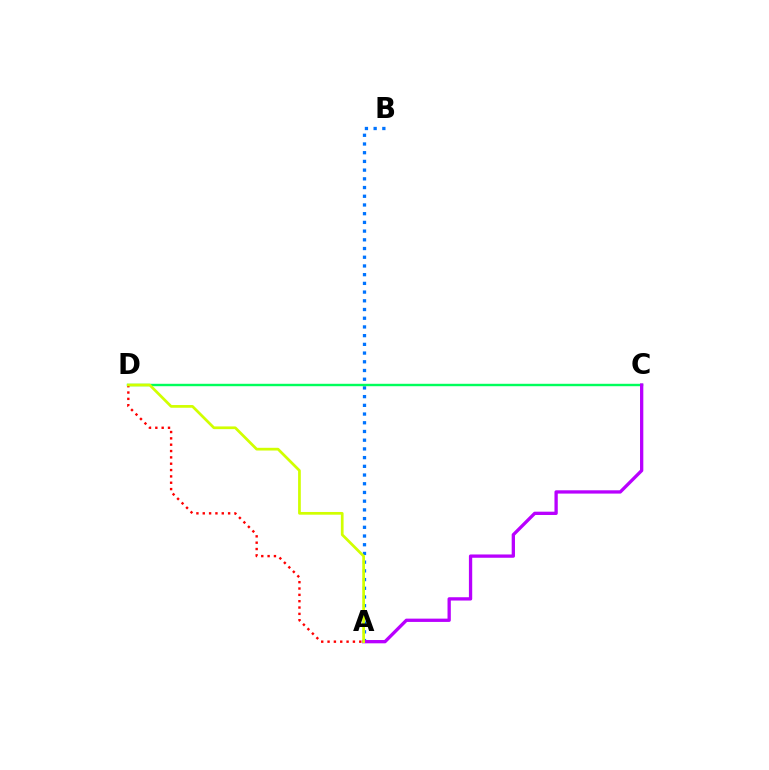{('A', 'B'): [{'color': '#0074ff', 'line_style': 'dotted', 'thickness': 2.37}], ('C', 'D'): [{'color': '#00ff5c', 'line_style': 'solid', 'thickness': 1.74}], ('A', 'D'): [{'color': '#ff0000', 'line_style': 'dotted', 'thickness': 1.72}, {'color': '#d1ff00', 'line_style': 'solid', 'thickness': 1.96}], ('A', 'C'): [{'color': '#b900ff', 'line_style': 'solid', 'thickness': 2.38}]}